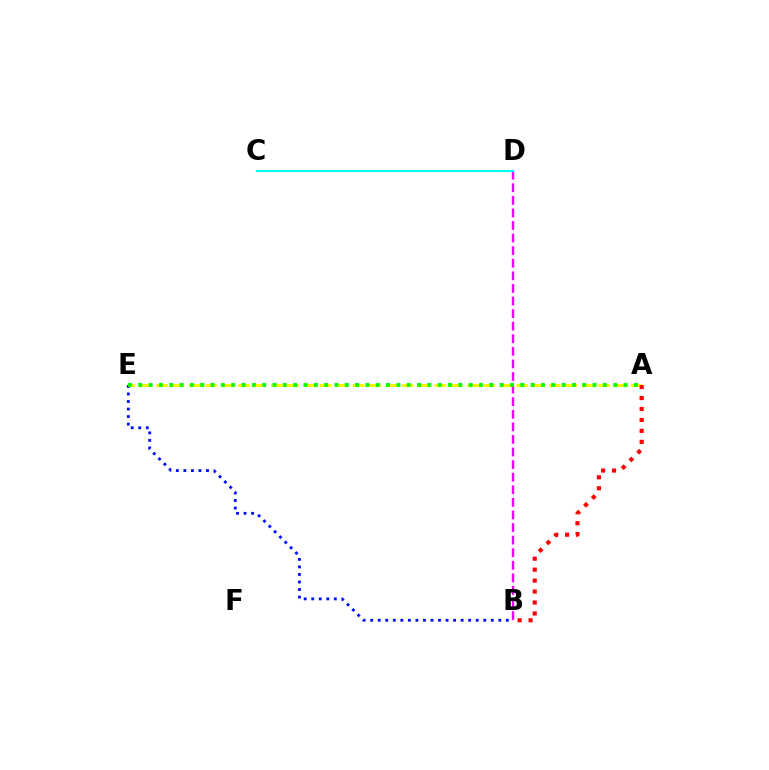{('A', 'E'): [{'color': '#fcf500', 'line_style': 'dashed', 'thickness': 2.22}, {'color': '#08ff00', 'line_style': 'dotted', 'thickness': 2.81}], ('A', 'B'): [{'color': '#ff0000', 'line_style': 'dotted', 'thickness': 2.98}], ('B', 'E'): [{'color': '#0010ff', 'line_style': 'dotted', 'thickness': 2.05}], ('B', 'D'): [{'color': '#ee00ff', 'line_style': 'dashed', 'thickness': 1.71}], ('C', 'D'): [{'color': '#00fff6', 'line_style': 'solid', 'thickness': 1.57}]}